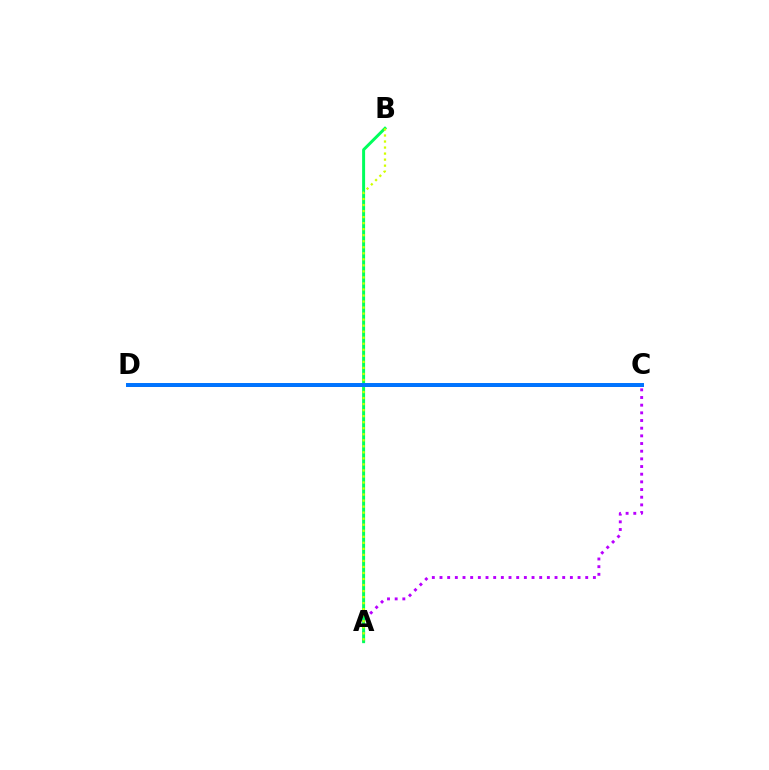{('A', 'C'): [{'color': '#b900ff', 'line_style': 'dotted', 'thickness': 2.08}], ('A', 'B'): [{'color': '#00ff5c', 'line_style': 'solid', 'thickness': 2.14}, {'color': '#d1ff00', 'line_style': 'dotted', 'thickness': 1.64}], ('C', 'D'): [{'color': '#ff0000', 'line_style': 'solid', 'thickness': 1.91}, {'color': '#0074ff', 'line_style': 'solid', 'thickness': 2.86}]}